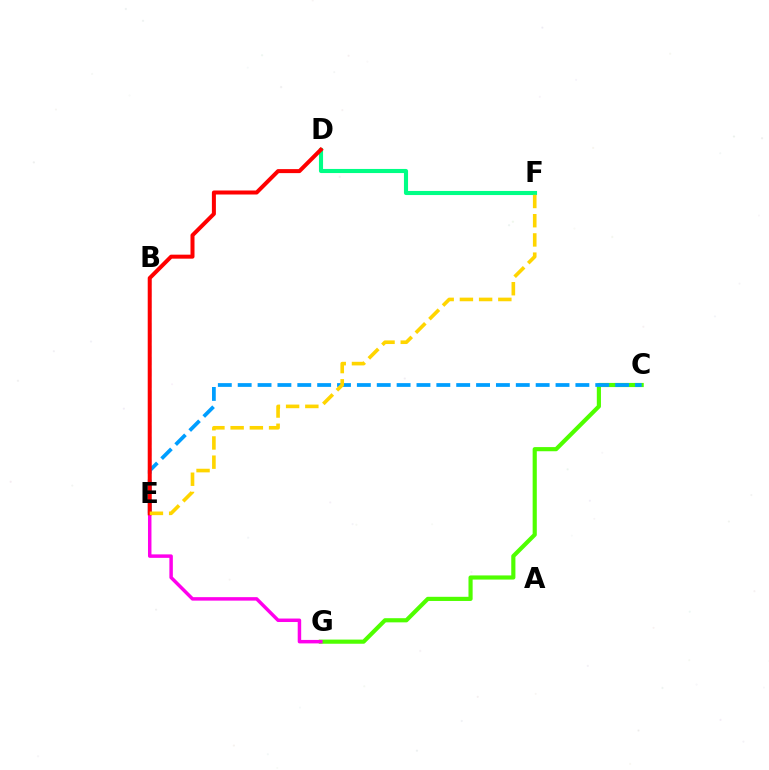{('B', 'E'): [{'color': '#3700ff', 'line_style': 'dashed', 'thickness': 1.55}], ('C', 'G'): [{'color': '#4fff00', 'line_style': 'solid', 'thickness': 2.99}], ('C', 'E'): [{'color': '#009eff', 'line_style': 'dashed', 'thickness': 2.7}], ('E', 'G'): [{'color': '#ff00ed', 'line_style': 'solid', 'thickness': 2.5}], ('D', 'F'): [{'color': '#00ff86', 'line_style': 'solid', 'thickness': 2.96}], ('D', 'E'): [{'color': '#ff0000', 'line_style': 'solid', 'thickness': 2.88}], ('E', 'F'): [{'color': '#ffd500', 'line_style': 'dashed', 'thickness': 2.61}]}